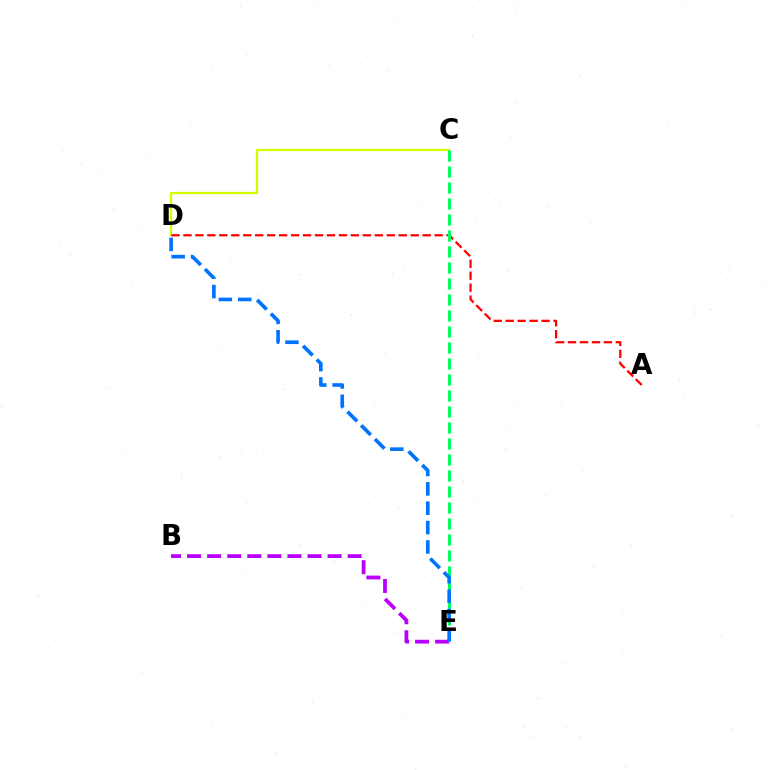{('C', 'D'): [{'color': '#d1ff00', 'line_style': 'solid', 'thickness': 1.63}], ('A', 'D'): [{'color': '#ff0000', 'line_style': 'dashed', 'thickness': 1.62}], ('B', 'E'): [{'color': '#b900ff', 'line_style': 'dashed', 'thickness': 2.73}], ('C', 'E'): [{'color': '#00ff5c', 'line_style': 'dashed', 'thickness': 2.17}], ('D', 'E'): [{'color': '#0074ff', 'line_style': 'dashed', 'thickness': 2.63}]}